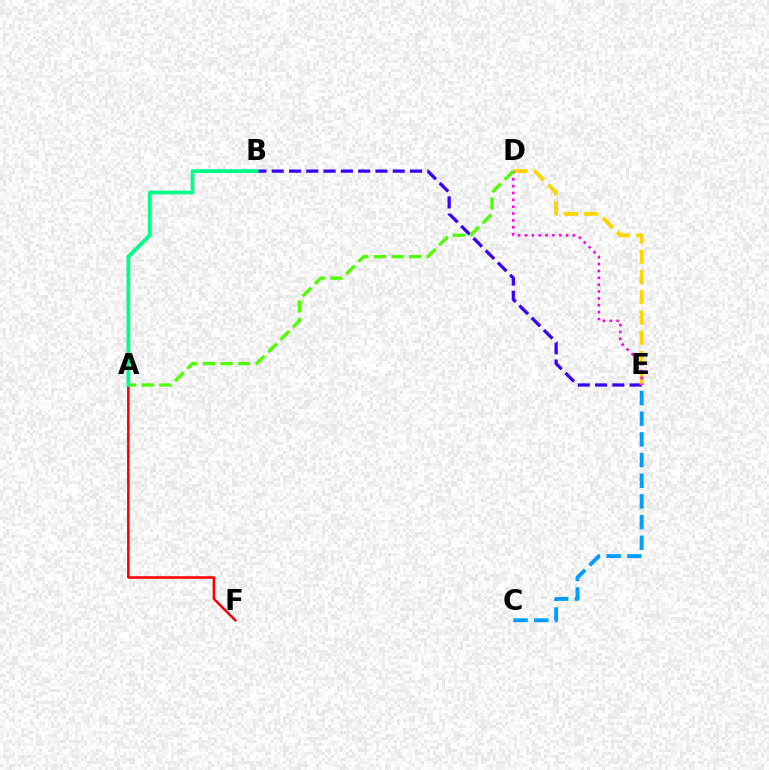{('B', 'E'): [{'color': '#3700ff', 'line_style': 'dashed', 'thickness': 2.35}], ('D', 'E'): [{'color': '#ffd500', 'line_style': 'dashed', 'thickness': 2.75}, {'color': '#ff00ed', 'line_style': 'dotted', 'thickness': 1.86}], ('A', 'D'): [{'color': '#4fff00', 'line_style': 'dashed', 'thickness': 2.38}], ('C', 'E'): [{'color': '#009eff', 'line_style': 'dashed', 'thickness': 2.81}], ('A', 'F'): [{'color': '#ff0000', 'line_style': 'solid', 'thickness': 1.83}], ('A', 'B'): [{'color': '#00ff86', 'line_style': 'solid', 'thickness': 2.69}]}